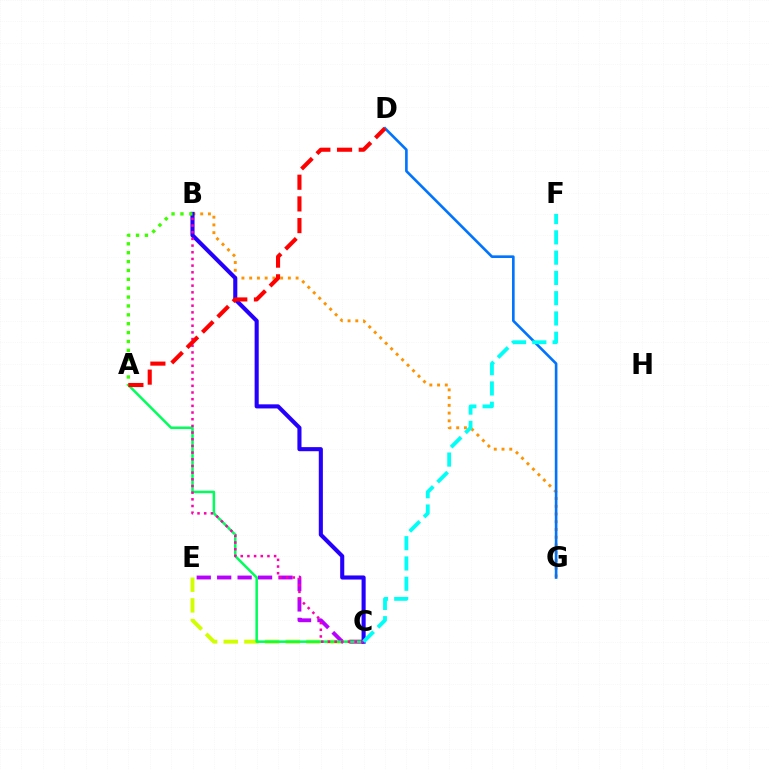{('C', 'E'): [{'color': '#d1ff00', 'line_style': 'dashed', 'thickness': 2.81}, {'color': '#b900ff', 'line_style': 'dashed', 'thickness': 2.78}], ('B', 'G'): [{'color': '#ff9400', 'line_style': 'dotted', 'thickness': 2.1}], ('A', 'C'): [{'color': '#00ff5c', 'line_style': 'solid', 'thickness': 1.81}], ('B', 'C'): [{'color': '#2500ff', 'line_style': 'solid', 'thickness': 2.95}, {'color': '#ff00ac', 'line_style': 'dotted', 'thickness': 1.81}], ('A', 'B'): [{'color': '#3dff00', 'line_style': 'dotted', 'thickness': 2.41}], ('D', 'G'): [{'color': '#0074ff', 'line_style': 'solid', 'thickness': 1.9}], ('C', 'F'): [{'color': '#00fff6', 'line_style': 'dashed', 'thickness': 2.75}], ('A', 'D'): [{'color': '#ff0000', 'line_style': 'dashed', 'thickness': 2.95}]}